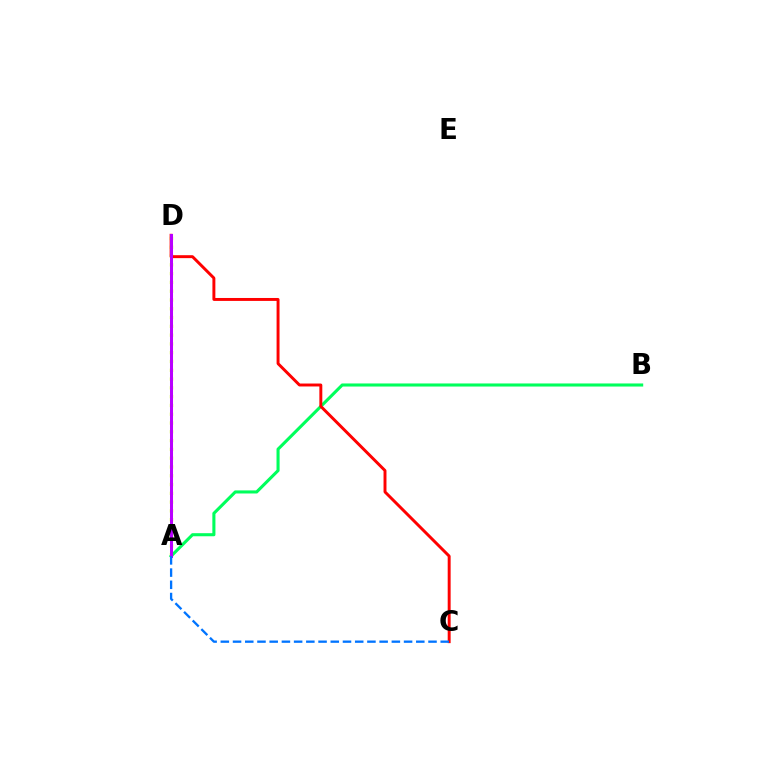{('A', 'D'): [{'color': '#d1ff00', 'line_style': 'dotted', 'thickness': 2.39}, {'color': '#b900ff', 'line_style': 'solid', 'thickness': 2.17}], ('A', 'B'): [{'color': '#00ff5c', 'line_style': 'solid', 'thickness': 2.22}], ('C', 'D'): [{'color': '#ff0000', 'line_style': 'solid', 'thickness': 2.12}], ('A', 'C'): [{'color': '#0074ff', 'line_style': 'dashed', 'thickness': 1.66}]}